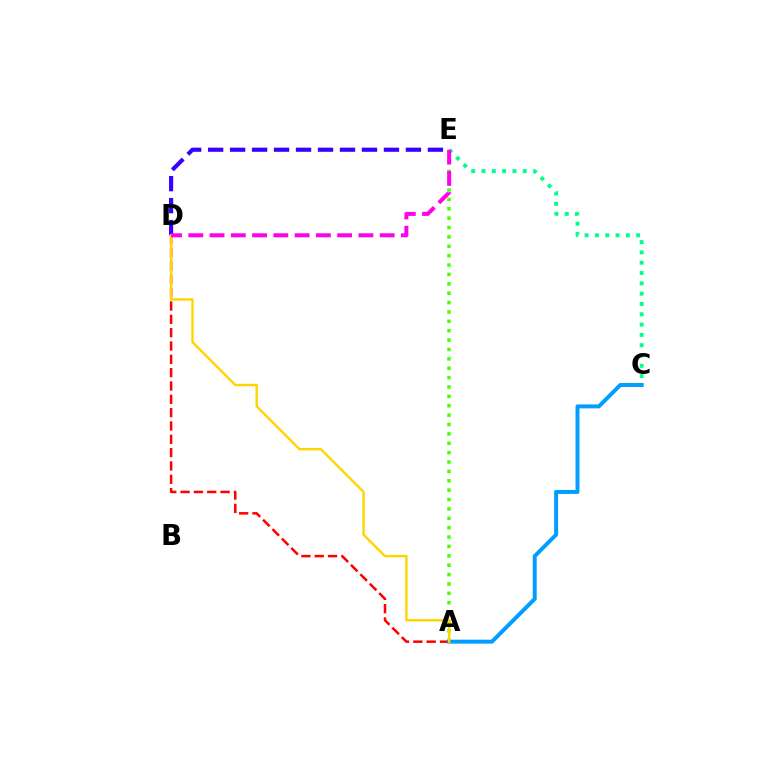{('A', 'E'): [{'color': '#4fff00', 'line_style': 'dotted', 'thickness': 2.55}], ('C', 'E'): [{'color': '#00ff86', 'line_style': 'dotted', 'thickness': 2.8}], ('A', 'D'): [{'color': '#ff0000', 'line_style': 'dashed', 'thickness': 1.81}, {'color': '#ffd500', 'line_style': 'solid', 'thickness': 1.74}], ('D', 'E'): [{'color': '#3700ff', 'line_style': 'dashed', 'thickness': 2.99}, {'color': '#ff00ed', 'line_style': 'dashed', 'thickness': 2.89}], ('A', 'C'): [{'color': '#009eff', 'line_style': 'solid', 'thickness': 2.85}]}